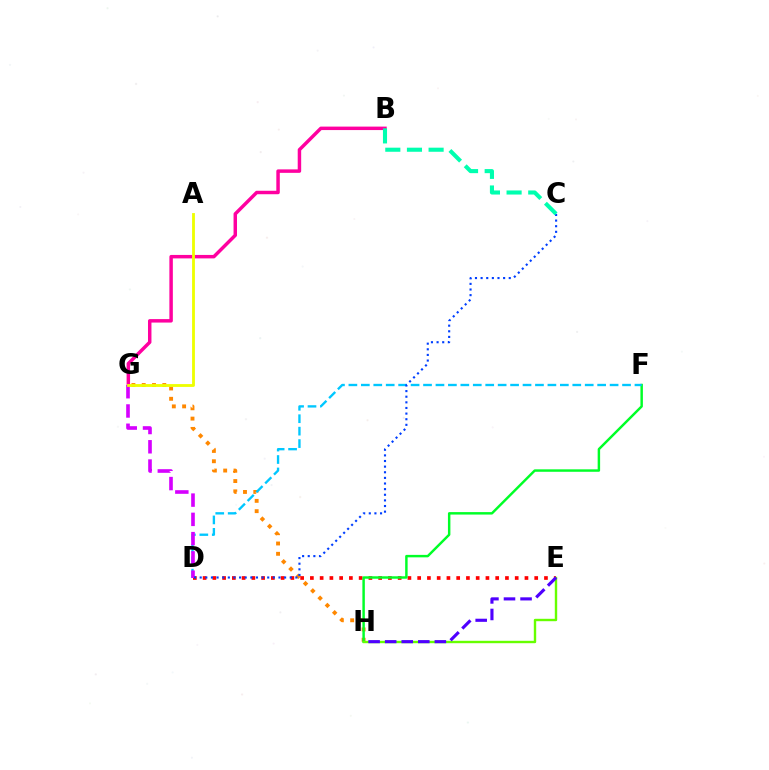{('G', 'H'): [{'color': '#ff8800', 'line_style': 'dotted', 'thickness': 2.8}], ('D', 'E'): [{'color': '#ff0000', 'line_style': 'dotted', 'thickness': 2.65}], ('B', 'G'): [{'color': '#ff00a0', 'line_style': 'solid', 'thickness': 2.49}], ('F', 'H'): [{'color': '#00ff27', 'line_style': 'solid', 'thickness': 1.77}], ('E', 'H'): [{'color': '#66ff00', 'line_style': 'solid', 'thickness': 1.73}, {'color': '#4f00ff', 'line_style': 'dashed', 'thickness': 2.25}], ('D', 'F'): [{'color': '#00c7ff', 'line_style': 'dashed', 'thickness': 1.69}], ('D', 'G'): [{'color': '#d600ff', 'line_style': 'dashed', 'thickness': 2.62}], ('C', 'D'): [{'color': '#003fff', 'line_style': 'dotted', 'thickness': 1.53}], ('B', 'C'): [{'color': '#00ffaf', 'line_style': 'dashed', 'thickness': 2.94}], ('A', 'G'): [{'color': '#eeff00', 'line_style': 'solid', 'thickness': 2.04}]}